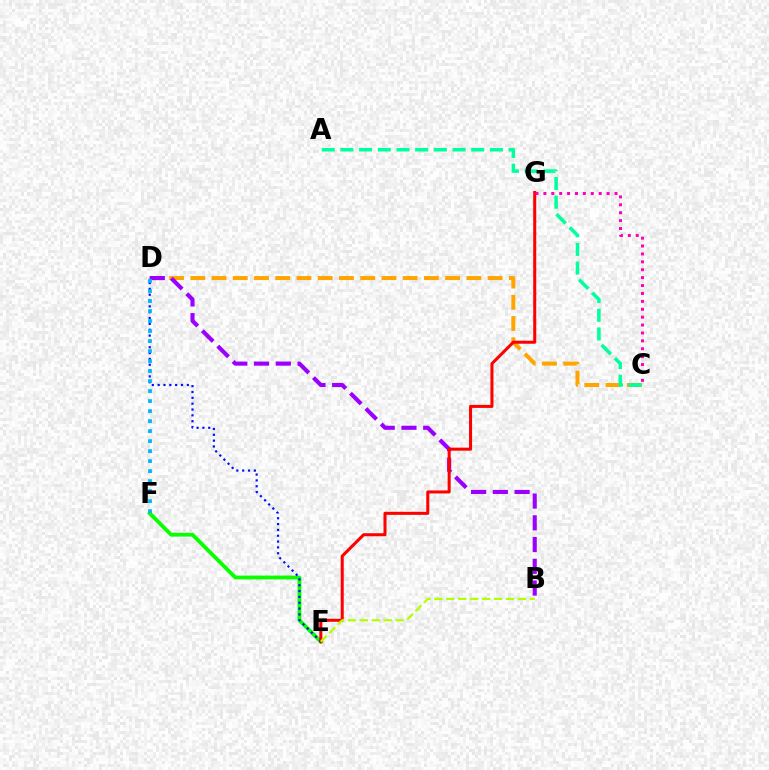{('E', 'F'): [{'color': '#08ff00', 'line_style': 'solid', 'thickness': 2.73}], ('D', 'E'): [{'color': '#0010ff', 'line_style': 'dotted', 'thickness': 1.59}], ('C', 'D'): [{'color': '#ffa500', 'line_style': 'dashed', 'thickness': 2.88}], ('B', 'D'): [{'color': '#9b00ff', 'line_style': 'dashed', 'thickness': 2.95}], ('A', 'C'): [{'color': '#00ff9d', 'line_style': 'dashed', 'thickness': 2.54}], ('E', 'G'): [{'color': '#ff0000', 'line_style': 'solid', 'thickness': 2.19}], ('D', 'F'): [{'color': '#00b5ff', 'line_style': 'dotted', 'thickness': 2.72}], ('C', 'G'): [{'color': '#ff00bd', 'line_style': 'dotted', 'thickness': 2.15}], ('B', 'E'): [{'color': '#b3ff00', 'line_style': 'dashed', 'thickness': 1.62}]}